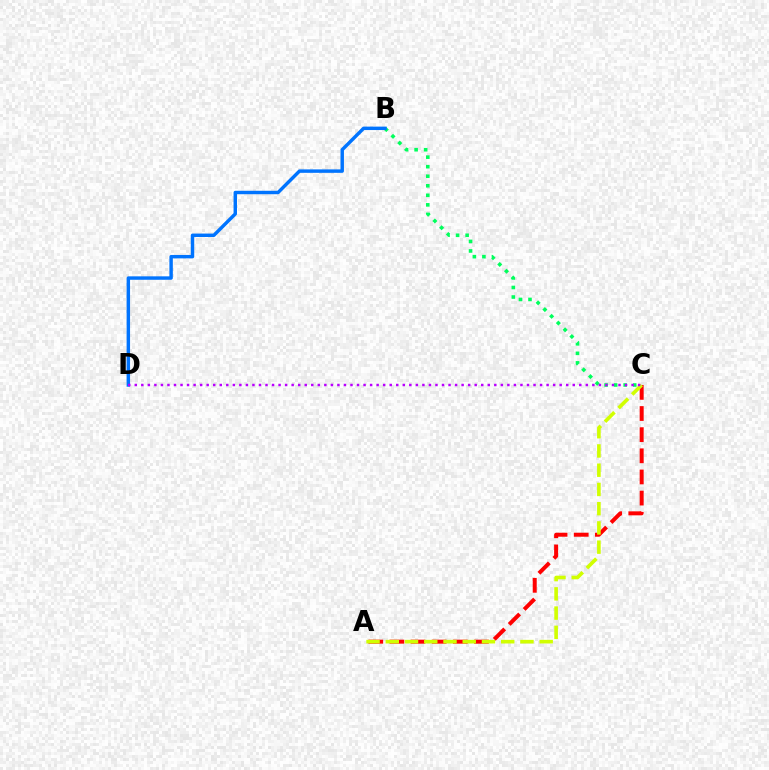{('A', 'C'): [{'color': '#ff0000', 'line_style': 'dashed', 'thickness': 2.87}, {'color': '#d1ff00', 'line_style': 'dashed', 'thickness': 2.61}], ('B', 'C'): [{'color': '#00ff5c', 'line_style': 'dotted', 'thickness': 2.59}], ('B', 'D'): [{'color': '#0074ff', 'line_style': 'solid', 'thickness': 2.47}], ('C', 'D'): [{'color': '#b900ff', 'line_style': 'dotted', 'thickness': 1.78}]}